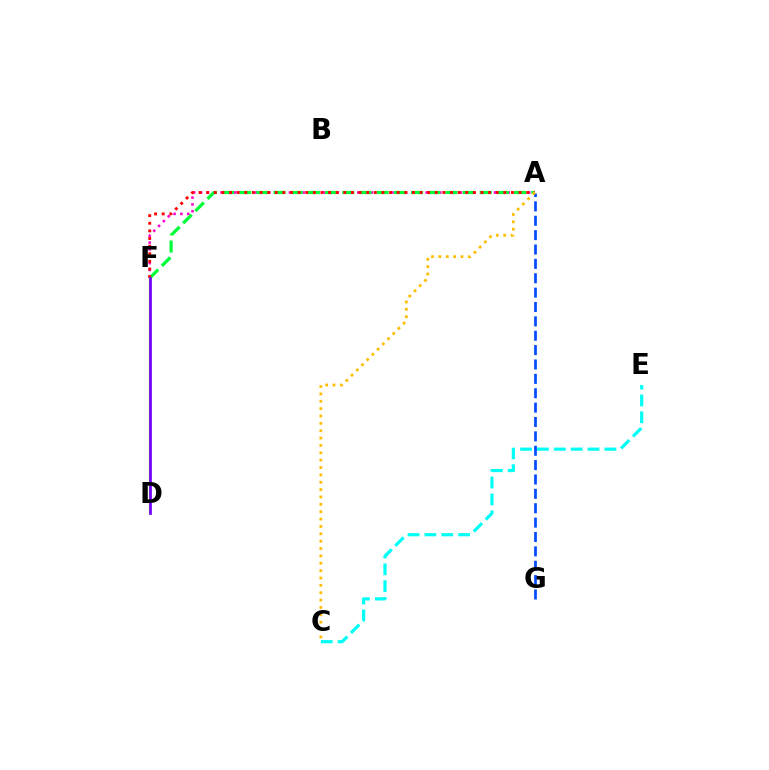{('A', 'F'): [{'color': '#ff00cf', 'line_style': 'dotted', 'thickness': 1.86}, {'color': '#00ff39', 'line_style': 'dashed', 'thickness': 2.33}, {'color': '#ff0000', 'line_style': 'dotted', 'thickness': 2.07}], ('A', 'G'): [{'color': '#004bff', 'line_style': 'dashed', 'thickness': 1.95}], ('D', 'F'): [{'color': '#84ff00', 'line_style': 'solid', 'thickness': 1.62}, {'color': '#7200ff', 'line_style': 'solid', 'thickness': 1.96}], ('C', 'E'): [{'color': '#00fff6', 'line_style': 'dashed', 'thickness': 2.29}], ('A', 'C'): [{'color': '#ffbd00', 'line_style': 'dotted', 'thickness': 2.0}]}